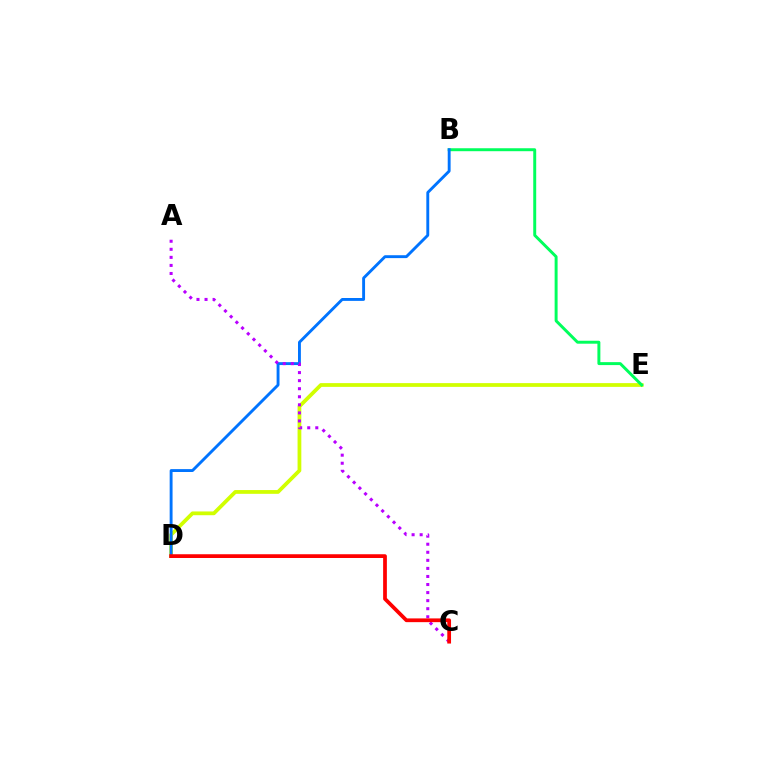{('D', 'E'): [{'color': '#d1ff00', 'line_style': 'solid', 'thickness': 2.71}], ('B', 'E'): [{'color': '#00ff5c', 'line_style': 'solid', 'thickness': 2.13}], ('B', 'D'): [{'color': '#0074ff', 'line_style': 'solid', 'thickness': 2.08}], ('A', 'C'): [{'color': '#b900ff', 'line_style': 'dotted', 'thickness': 2.19}], ('C', 'D'): [{'color': '#ff0000', 'line_style': 'solid', 'thickness': 2.7}]}